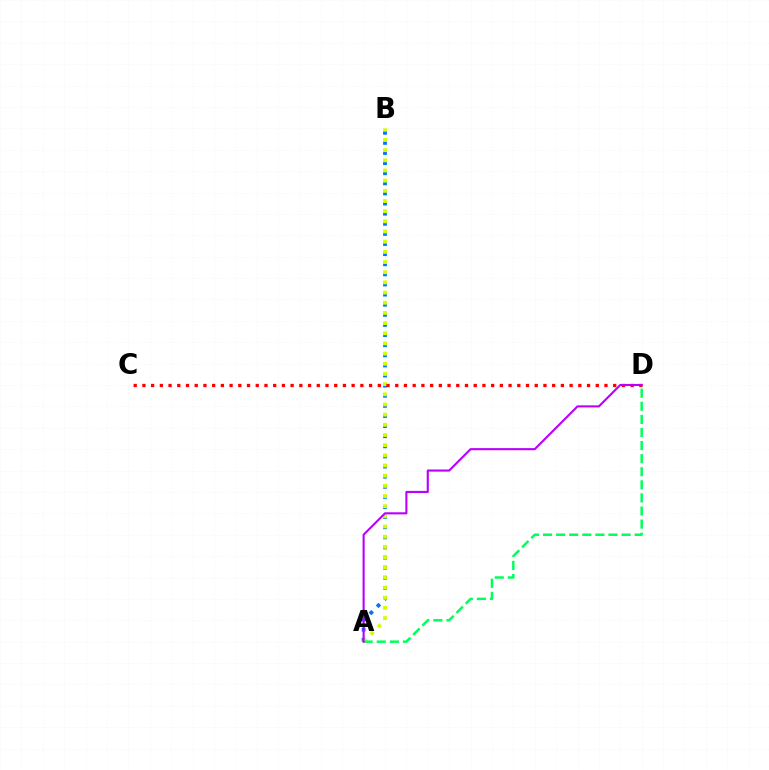{('A', 'B'): [{'color': '#0074ff', 'line_style': 'dotted', 'thickness': 2.75}, {'color': '#d1ff00', 'line_style': 'dotted', 'thickness': 2.76}], ('C', 'D'): [{'color': '#ff0000', 'line_style': 'dotted', 'thickness': 2.37}], ('A', 'D'): [{'color': '#00ff5c', 'line_style': 'dashed', 'thickness': 1.78}, {'color': '#b900ff', 'line_style': 'solid', 'thickness': 1.52}]}